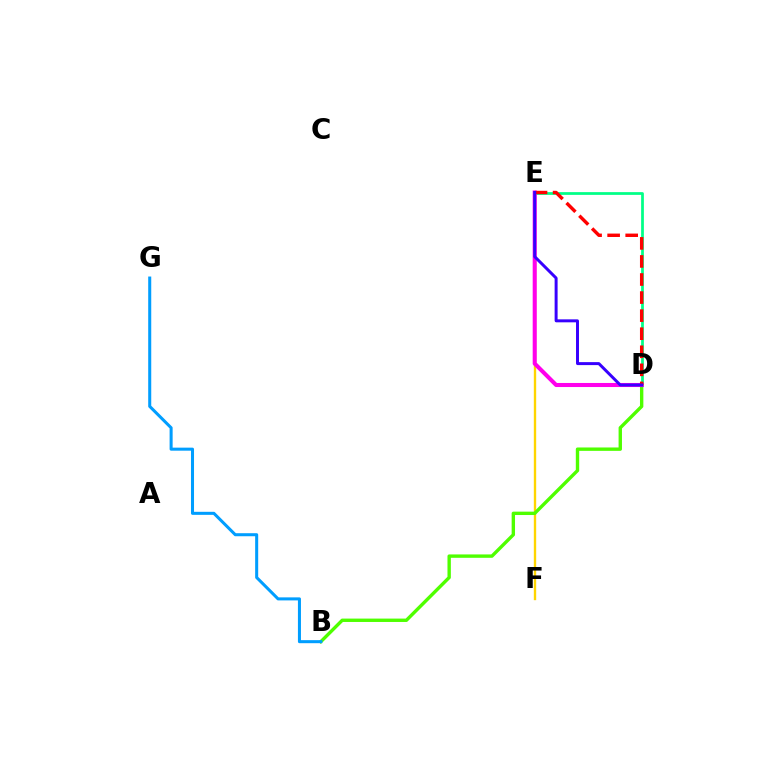{('E', 'F'): [{'color': '#ffd500', 'line_style': 'solid', 'thickness': 1.71}], ('D', 'E'): [{'color': '#00ff86', 'line_style': 'solid', 'thickness': 1.98}, {'color': '#ff00ed', 'line_style': 'solid', 'thickness': 2.93}, {'color': '#ff0000', 'line_style': 'dashed', 'thickness': 2.45}, {'color': '#3700ff', 'line_style': 'solid', 'thickness': 2.14}], ('B', 'D'): [{'color': '#4fff00', 'line_style': 'solid', 'thickness': 2.43}], ('B', 'G'): [{'color': '#009eff', 'line_style': 'solid', 'thickness': 2.19}]}